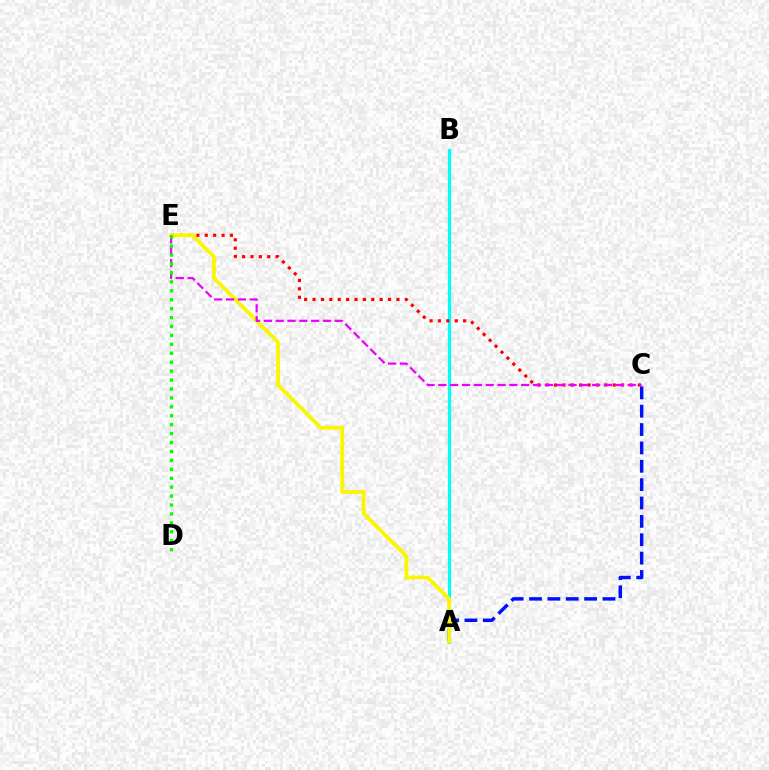{('A', 'C'): [{'color': '#0010ff', 'line_style': 'dashed', 'thickness': 2.49}], ('A', 'B'): [{'color': '#00fff6', 'line_style': 'solid', 'thickness': 2.32}], ('C', 'E'): [{'color': '#ff0000', 'line_style': 'dotted', 'thickness': 2.28}, {'color': '#ee00ff', 'line_style': 'dashed', 'thickness': 1.61}], ('A', 'E'): [{'color': '#fcf500', 'line_style': 'solid', 'thickness': 2.72}], ('D', 'E'): [{'color': '#08ff00', 'line_style': 'dotted', 'thickness': 2.43}]}